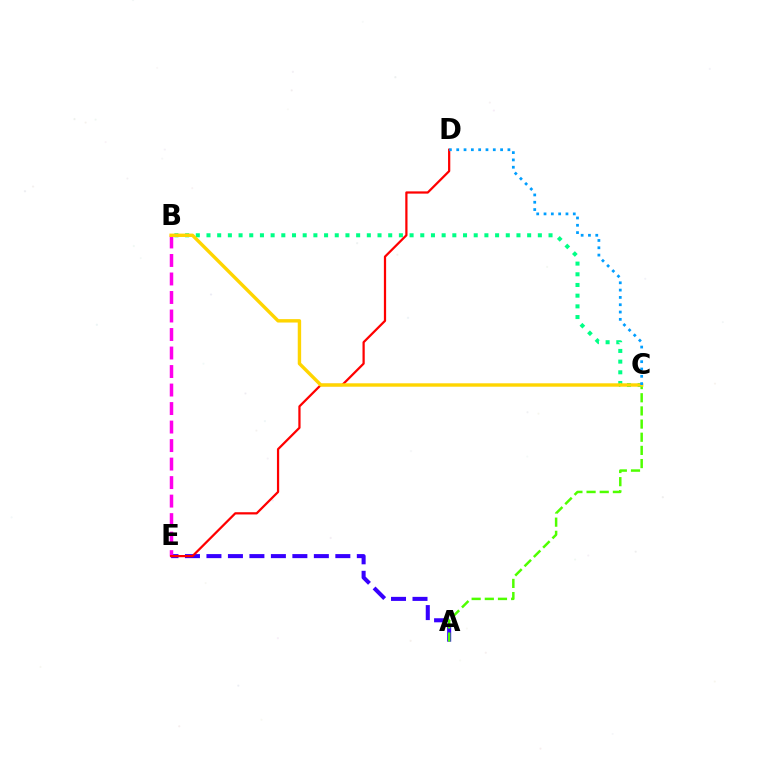{('A', 'E'): [{'color': '#3700ff', 'line_style': 'dashed', 'thickness': 2.92}], ('A', 'C'): [{'color': '#4fff00', 'line_style': 'dashed', 'thickness': 1.79}], ('B', 'E'): [{'color': '#ff00ed', 'line_style': 'dashed', 'thickness': 2.51}], ('B', 'C'): [{'color': '#00ff86', 'line_style': 'dotted', 'thickness': 2.9}, {'color': '#ffd500', 'line_style': 'solid', 'thickness': 2.45}], ('D', 'E'): [{'color': '#ff0000', 'line_style': 'solid', 'thickness': 1.61}], ('C', 'D'): [{'color': '#009eff', 'line_style': 'dotted', 'thickness': 1.99}]}